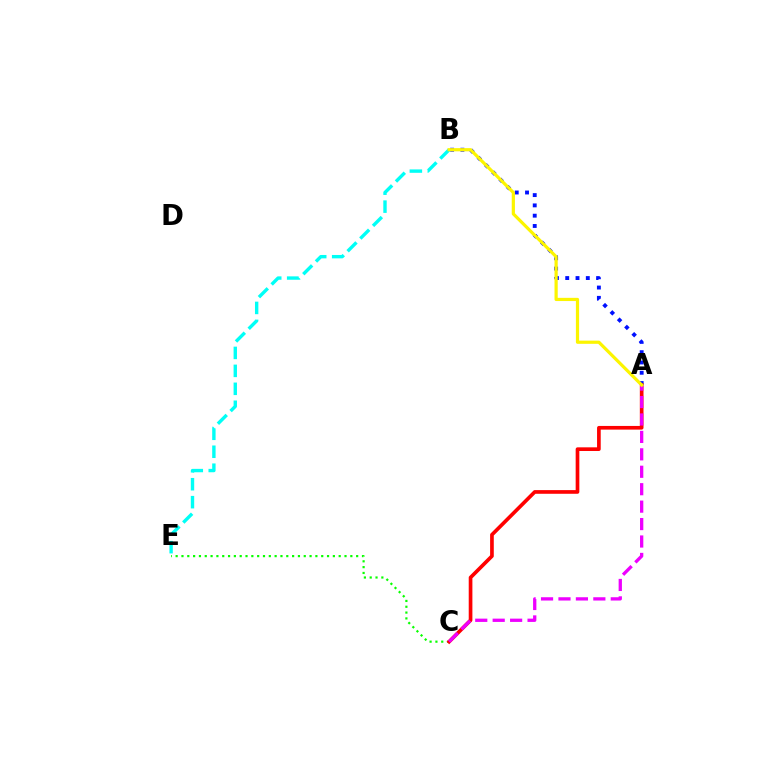{('A', 'B'): [{'color': '#0010ff', 'line_style': 'dotted', 'thickness': 2.8}, {'color': '#fcf500', 'line_style': 'solid', 'thickness': 2.31}], ('C', 'E'): [{'color': '#08ff00', 'line_style': 'dotted', 'thickness': 1.58}], ('A', 'C'): [{'color': '#ff0000', 'line_style': 'solid', 'thickness': 2.64}, {'color': '#ee00ff', 'line_style': 'dashed', 'thickness': 2.37}], ('B', 'E'): [{'color': '#00fff6', 'line_style': 'dashed', 'thickness': 2.44}]}